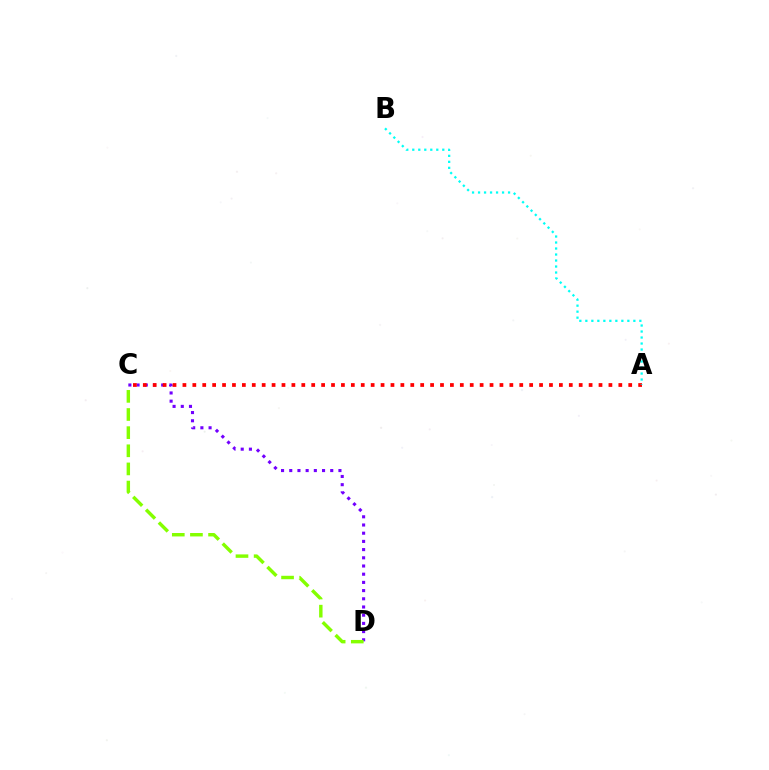{('C', 'D'): [{'color': '#7200ff', 'line_style': 'dotted', 'thickness': 2.23}, {'color': '#84ff00', 'line_style': 'dashed', 'thickness': 2.46}], ('A', 'C'): [{'color': '#ff0000', 'line_style': 'dotted', 'thickness': 2.69}], ('A', 'B'): [{'color': '#00fff6', 'line_style': 'dotted', 'thickness': 1.63}]}